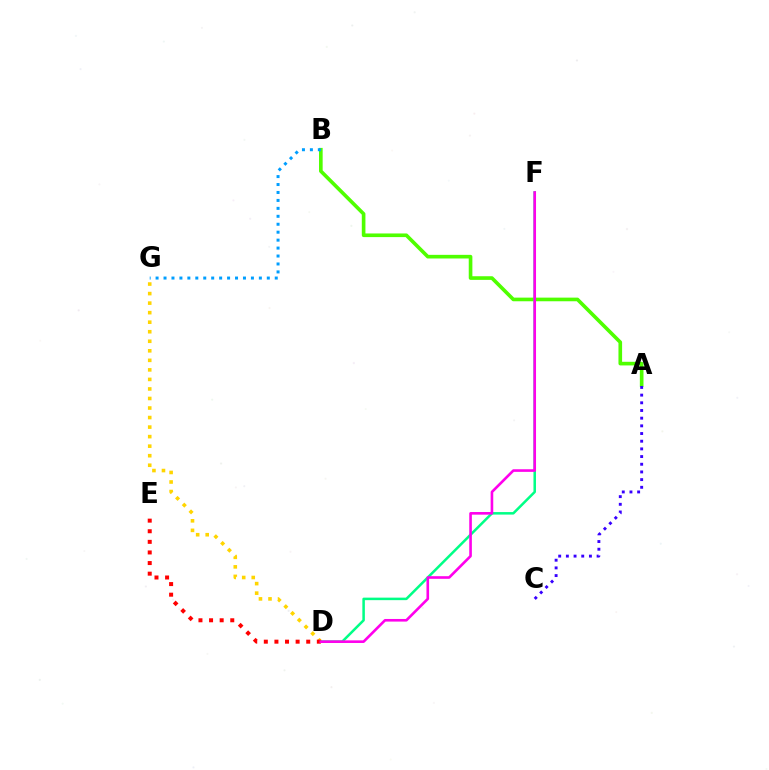{('A', 'B'): [{'color': '#4fff00', 'line_style': 'solid', 'thickness': 2.62}], ('A', 'C'): [{'color': '#3700ff', 'line_style': 'dotted', 'thickness': 2.09}], ('D', 'G'): [{'color': '#ffd500', 'line_style': 'dotted', 'thickness': 2.59}], ('D', 'F'): [{'color': '#00ff86', 'line_style': 'solid', 'thickness': 1.81}, {'color': '#ff00ed', 'line_style': 'solid', 'thickness': 1.89}], ('D', 'E'): [{'color': '#ff0000', 'line_style': 'dotted', 'thickness': 2.88}], ('B', 'G'): [{'color': '#009eff', 'line_style': 'dotted', 'thickness': 2.16}]}